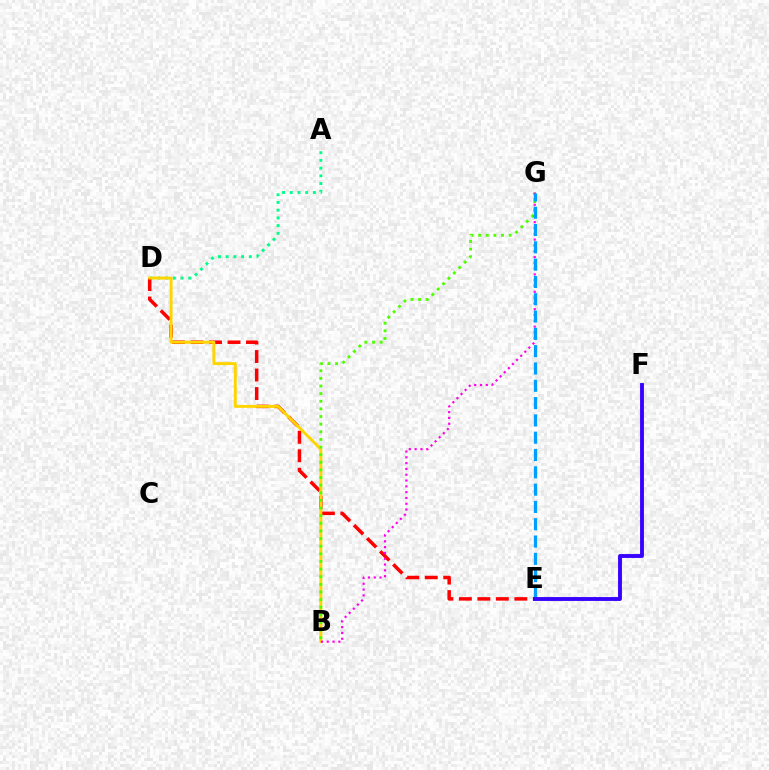{('A', 'D'): [{'color': '#00ff86', 'line_style': 'dotted', 'thickness': 2.1}], ('D', 'E'): [{'color': '#ff0000', 'line_style': 'dashed', 'thickness': 2.51}], ('B', 'D'): [{'color': '#ffd500', 'line_style': 'solid', 'thickness': 2.11}], ('B', 'G'): [{'color': '#4fff00', 'line_style': 'dotted', 'thickness': 2.07}, {'color': '#ff00ed', 'line_style': 'dotted', 'thickness': 1.58}], ('E', 'G'): [{'color': '#009eff', 'line_style': 'dashed', 'thickness': 2.35}], ('E', 'F'): [{'color': '#3700ff', 'line_style': 'solid', 'thickness': 2.78}]}